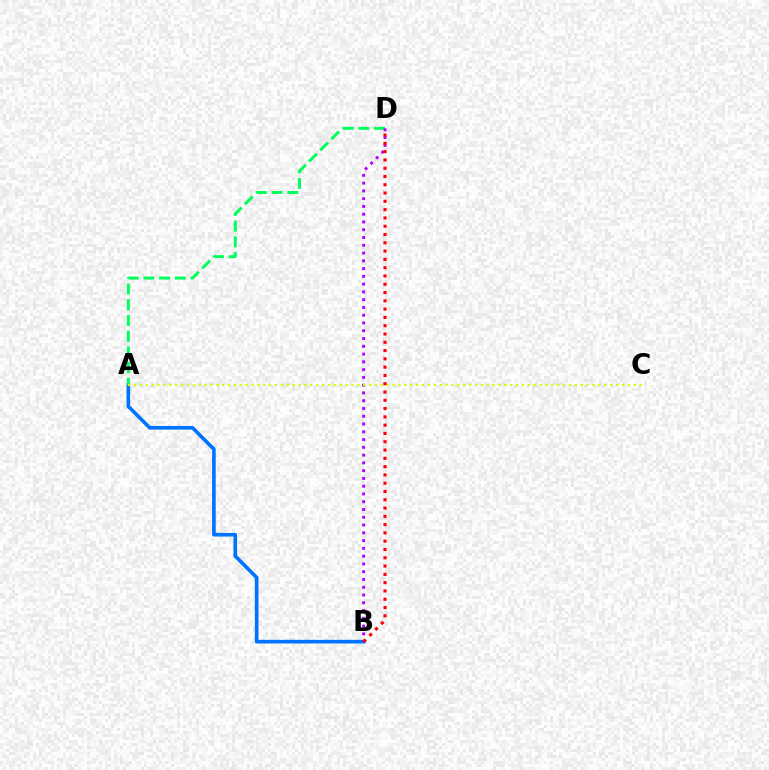{('A', 'B'): [{'color': '#0074ff', 'line_style': 'solid', 'thickness': 2.62}], ('A', 'D'): [{'color': '#00ff5c', 'line_style': 'dashed', 'thickness': 2.14}], ('B', 'D'): [{'color': '#b900ff', 'line_style': 'dotted', 'thickness': 2.11}, {'color': '#ff0000', 'line_style': 'dotted', 'thickness': 2.25}], ('A', 'C'): [{'color': '#d1ff00', 'line_style': 'dotted', 'thickness': 1.6}]}